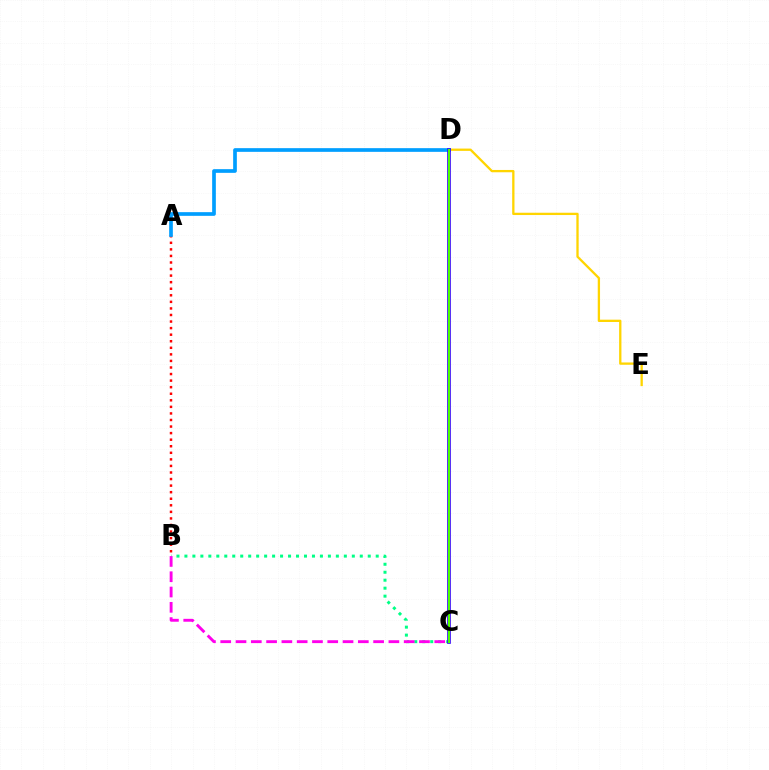{('A', 'B'): [{'color': '#ff0000', 'line_style': 'dotted', 'thickness': 1.78}], ('B', 'C'): [{'color': '#00ff86', 'line_style': 'dotted', 'thickness': 2.17}, {'color': '#ff00ed', 'line_style': 'dashed', 'thickness': 2.08}], ('D', 'E'): [{'color': '#ffd500', 'line_style': 'solid', 'thickness': 1.66}], ('A', 'D'): [{'color': '#009eff', 'line_style': 'solid', 'thickness': 2.66}], ('C', 'D'): [{'color': '#3700ff', 'line_style': 'solid', 'thickness': 2.64}, {'color': '#4fff00', 'line_style': 'solid', 'thickness': 1.5}]}